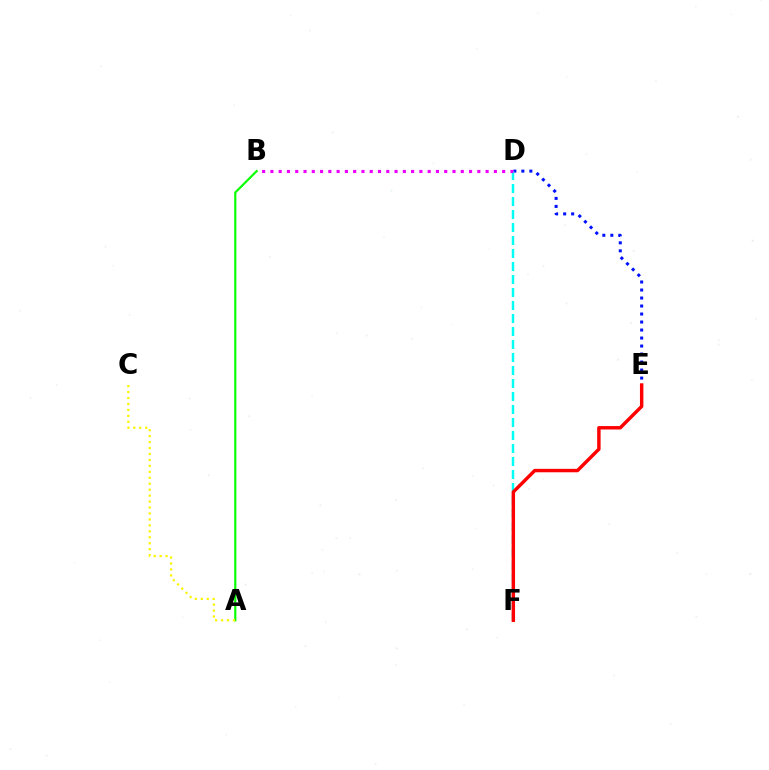{('D', 'E'): [{'color': '#0010ff', 'line_style': 'dotted', 'thickness': 2.17}], ('D', 'F'): [{'color': '#00fff6', 'line_style': 'dashed', 'thickness': 1.77}], ('E', 'F'): [{'color': '#ff0000', 'line_style': 'solid', 'thickness': 2.47}], ('A', 'B'): [{'color': '#08ff00', 'line_style': 'solid', 'thickness': 1.57}], ('B', 'D'): [{'color': '#ee00ff', 'line_style': 'dotted', 'thickness': 2.25}], ('A', 'C'): [{'color': '#fcf500', 'line_style': 'dotted', 'thickness': 1.62}]}